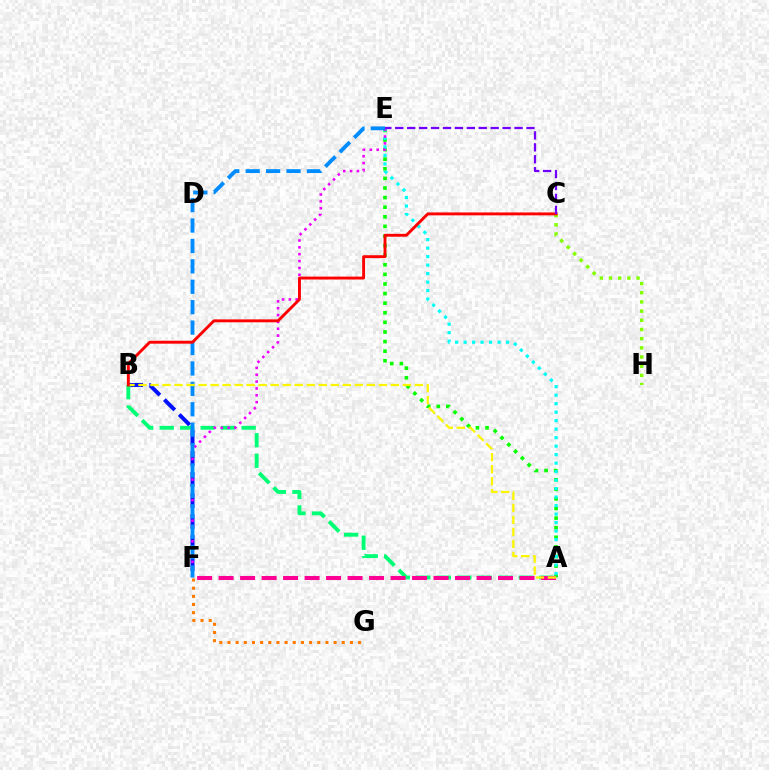{('B', 'F'): [{'color': '#0010ff', 'line_style': 'dashed', 'thickness': 2.86}], ('A', 'B'): [{'color': '#00ff74', 'line_style': 'dashed', 'thickness': 2.78}, {'color': '#fcf500', 'line_style': 'dashed', 'thickness': 1.63}], ('A', 'E'): [{'color': '#08ff00', 'line_style': 'dotted', 'thickness': 2.61}, {'color': '#00fff6', 'line_style': 'dotted', 'thickness': 2.31}], ('C', 'H'): [{'color': '#84ff00', 'line_style': 'dotted', 'thickness': 2.49}], ('E', 'F'): [{'color': '#ee00ff', 'line_style': 'dotted', 'thickness': 1.86}, {'color': '#008cff', 'line_style': 'dashed', 'thickness': 2.77}], ('F', 'G'): [{'color': '#ff7c00', 'line_style': 'dotted', 'thickness': 2.22}], ('A', 'F'): [{'color': '#ff0094', 'line_style': 'dashed', 'thickness': 2.92}], ('B', 'C'): [{'color': '#ff0000', 'line_style': 'solid', 'thickness': 2.09}], ('C', 'E'): [{'color': '#7200ff', 'line_style': 'dashed', 'thickness': 1.62}]}